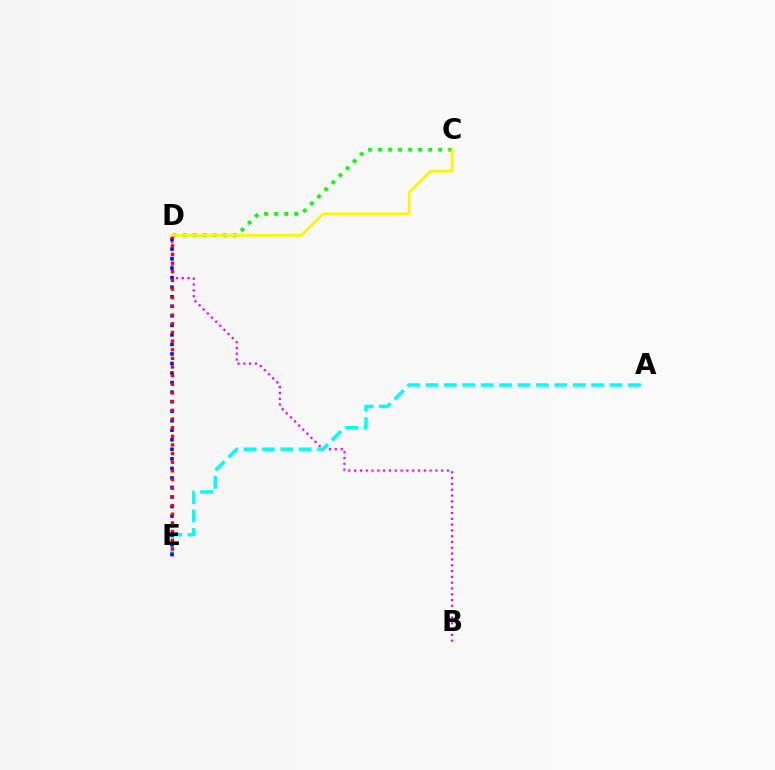{('B', 'D'): [{'color': '#ee00ff', 'line_style': 'dotted', 'thickness': 1.58}], ('A', 'E'): [{'color': '#00fff6', 'line_style': 'dashed', 'thickness': 2.5}], ('C', 'D'): [{'color': '#08ff00', 'line_style': 'dotted', 'thickness': 2.72}, {'color': '#fcf500', 'line_style': 'solid', 'thickness': 2.0}], ('D', 'E'): [{'color': '#0010ff', 'line_style': 'dotted', 'thickness': 2.59}, {'color': '#ff0000', 'line_style': 'dotted', 'thickness': 2.35}]}